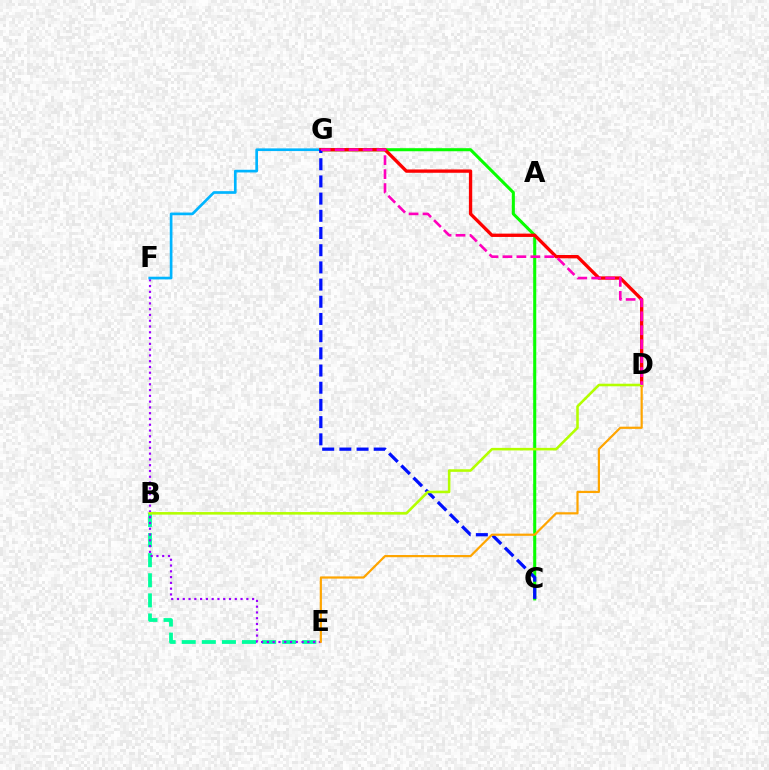{('B', 'E'): [{'color': '#00ff9d', 'line_style': 'dashed', 'thickness': 2.73}], ('E', 'F'): [{'color': '#9b00ff', 'line_style': 'dotted', 'thickness': 1.57}], ('C', 'G'): [{'color': '#08ff00', 'line_style': 'solid', 'thickness': 2.2}, {'color': '#0010ff', 'line_style': 'dashed', 'thickness': 2.34}], ('F', 'G'): [{'color': '#00b5ff', 'line_style': 'solid', 'thickness': 1.93}], ('D', 'G'): [{'color': '#ff0000', 'line_style': 'solid', 'thickness': 2.4}, {'color': '#ff00bd', 'line_style': 'dashed', 'thickness': 1.9}], ('D', 'E'): [{'color': '#ffa500', 'line_style': 'solid', 'thickness': 1.59}], ('B', 'D'): [{'color': '#b3ff00', 'line_style': 'solid', 'thickness': 1.85}]}